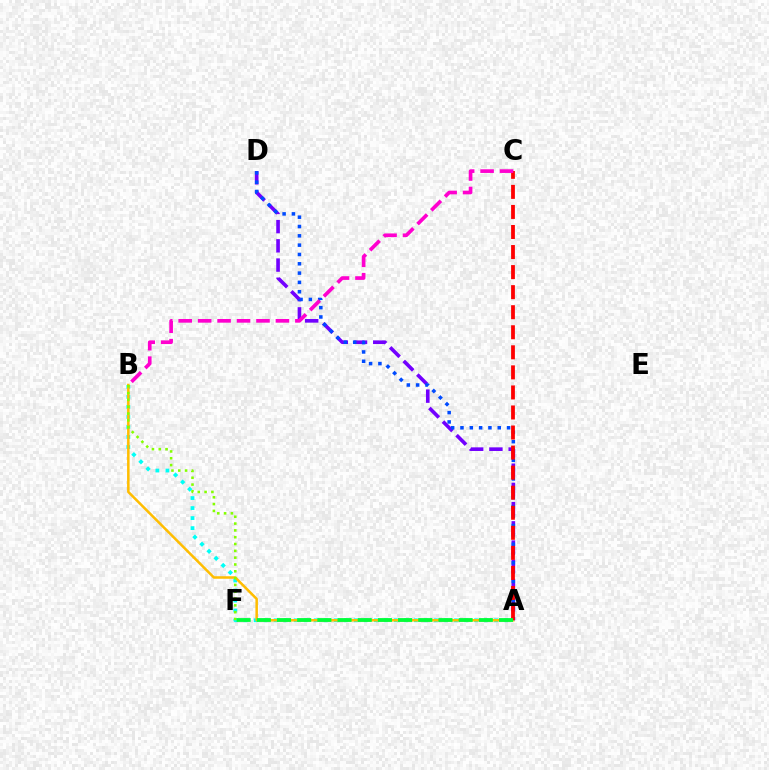{('A', 'B'): [{'color': '#00fff6', 'line_style': 'dotted', 'thickness': 2.72}, {'color': '#ffbd00', 'line_style': 'solid', 'thickness': 1.81}], ('A', 'D'): [{'color': '#7200ff', 'line_style': 'dashed', 'thickness': 2.61}, {'color': '#004bff', 'line_style': 'dotted', 'thickness': 2.53}], ('B', 'F'): [{'color': '#84ff00', 'line_style': 'dotted', 'thickness': 1.85}], ('A', 'C'): [{'color': '#ff0000', 'line_style': 'dashed', 'thickness': 2.72}], ('A', 'F'): [{'color': '#00ff39', 'line_style': 'dashed', 'thickness': 2.74}], ('B', 'C'): [{'color': '#ff00cf', 'line_style': 'dashed', 'thickness': 2.64}]}